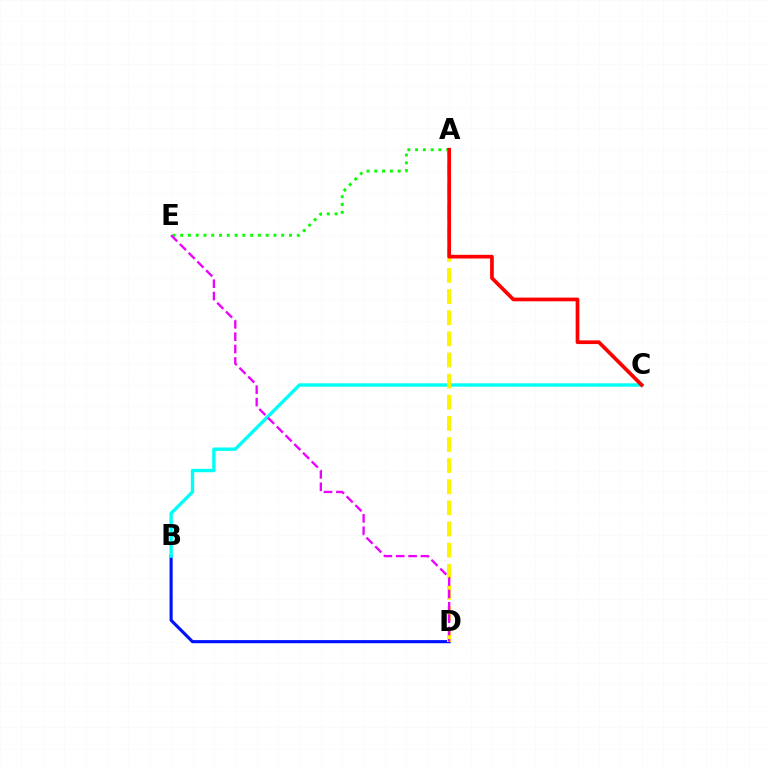{('A', 'E'): [{'color': '#08ff00', 'line_style': 'dotted', 'thickness': 2.11}], ('B', 'D'): [{'color': '#0010ff', 'line_style': 'solid', 'thickness': 2.24}], ('B', 'C'): [{'color': '#00fff6', 'line_style': 'solid', 'thickness': 2.43}], ('A', 'D'): [{'color': '#fcf500', 'line_style': 'dashed', 'thickness': 2.87}], ('D', 'E'): [{'color': '#ee00ff', 'line_style': 'dashed', 'thickness': 1.68}], ('A', 'C'): [{'color': '#ff0000', 'line_style': 'solid', 'thickness': 2.67}]}